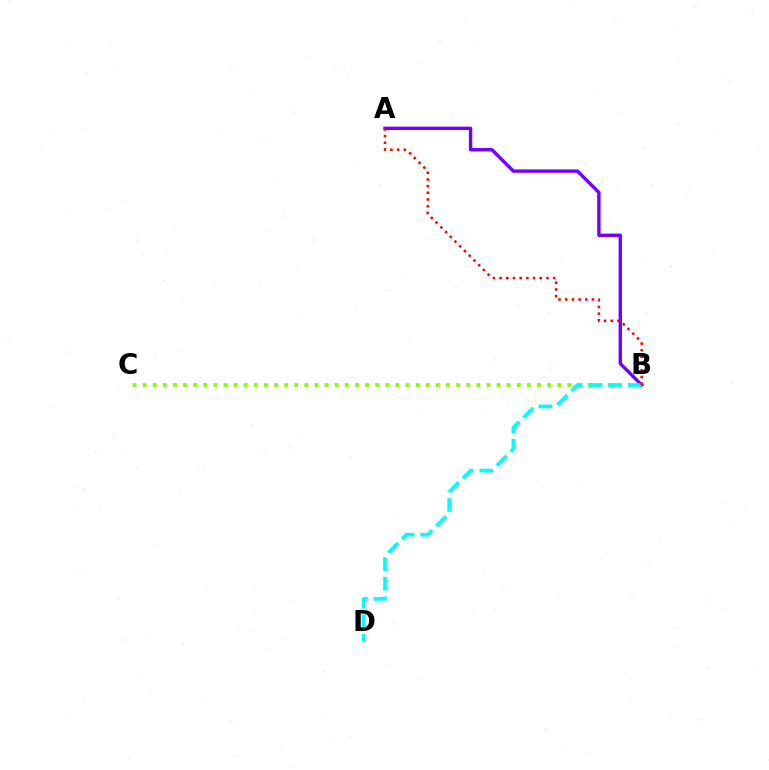{('B', 'C'): [{'color': '#84ff00', 'line_style': 'dotted', 'thickness': 2.75}], ('A', 'B'): [{'color': '#7200ff', 'line_style': 'solid', 'thickness': 2.44}, {'color': '#ff0000', 'line_style': 'dotted', 'thickness': 1.82}], ('B', 'D'): [{'color': '#00fff6', 'line_style': 'dashed', 'thickness': 2.67}]}